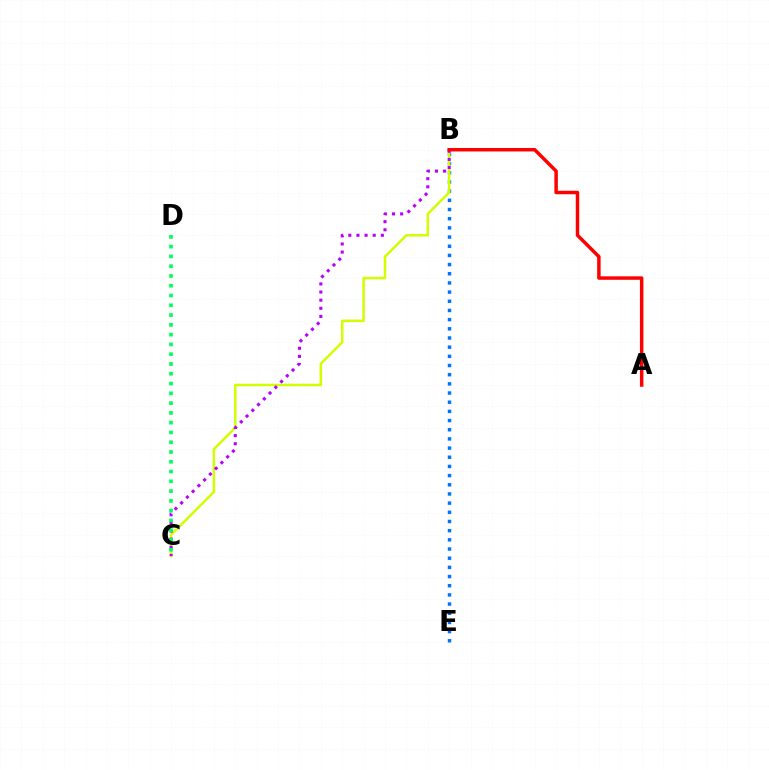{('B', 'E'): [{'color': '#0074ff', 'line_style': 'dotted', 'thickness': 2.49}], ('B', 'C'): [{'color': '#d1ff00', 'line_style': 'solid', 'thickness': 1.8}, {'color': '#b900ff', 'line_style': 'dotted', 'thickness': 2.21}], ('C', 'D'): [{'color': '#00ff5c', 'line_style': 'dotted', 'thickness': 2.66}], ('A', 'B'): [{'color': '#ff0000', 'line_style': 'solid', 'thickness': 2.5}]}